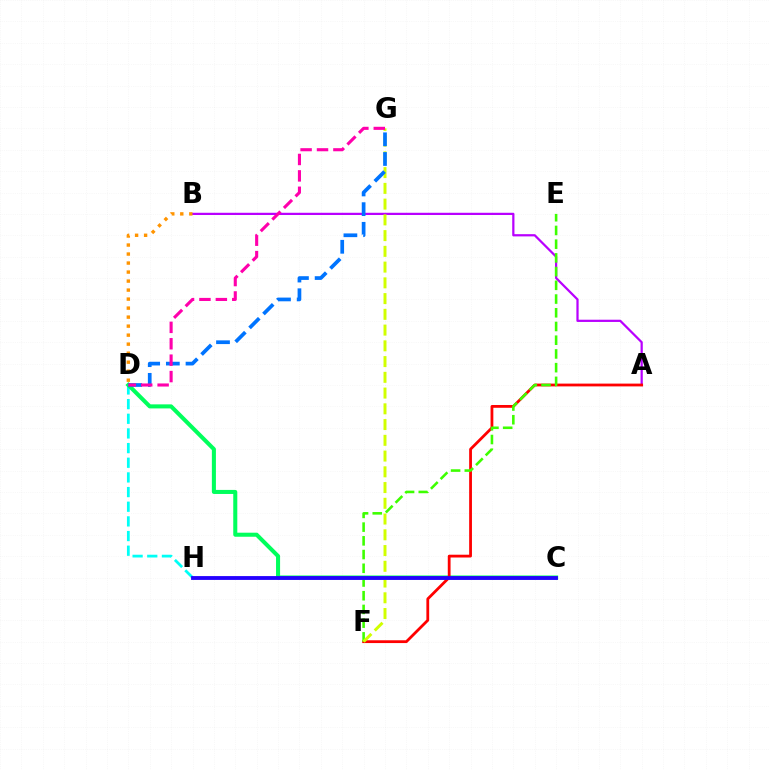{('D', 'H'): [{'color': '#00fff6', 'line_style': 'dashed', 'thickness': 1.99}], ('C', 'D'): [{'color': '#00ff5c', 'line_style': 'solid', 'thickness': 2.92}], ('A', 'B'): [{'color': '#b900ff', 'line_style': 'solid', 'thickness': 1.61}], ('A', 'F'): [{'color': '#ff0000', 'line_style': 'solid', 'thickness': 2.01}], ('E', 'F'): [{'color': '#3dff00', 'line_style': 'dashed', 'thickness': 1.86}], ('F', 'G'): [{'color': '#d1ff00', 'line_style': 'dashed', 'thickness': 2.14}], ('C', 'H'): [{'color': '#2500ff', 'line_style': 'solid', 'thickness': 2.76}], ('B', 'D'): [{'color': '#ff9400', 'line_style': 'dotted', 'thickness': 2.45}], ('D', 'G'): [{'color': '#0074ff', 'line_style': 'dashed', 'thickness': 2.67}, {'color': '#ff00ac', 'line_style': 'dashed', 'thickness': 2.23}]}